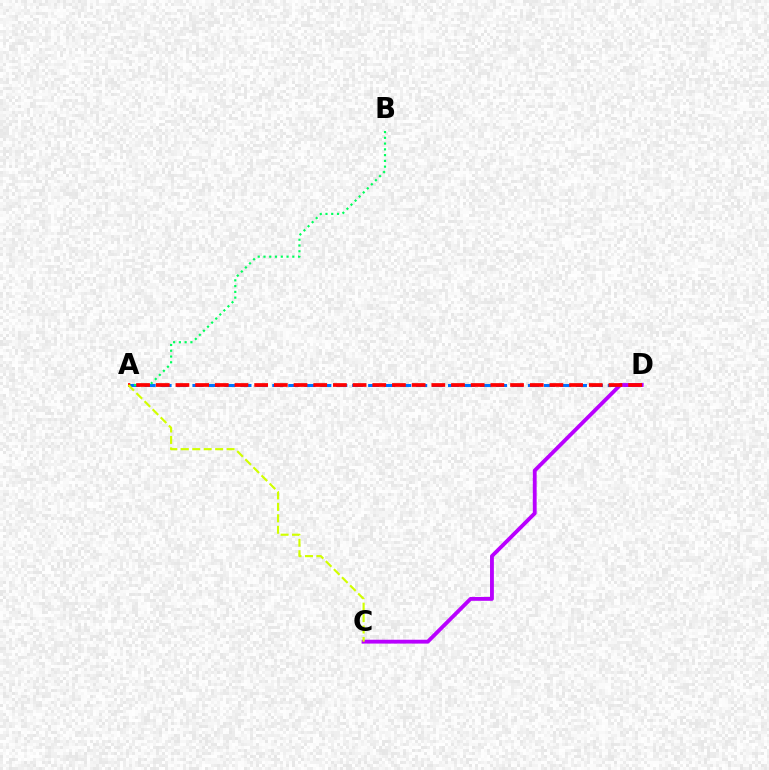{('A', 'D'): [{'color': '#0074ff', 'line_style': 'dashed', 'thickness': 2.17}, {'color': '#ff0000', 'line_style': 'dashed', 'thickness': 2.67}], ('C', 'D'): [{'color': '#b900ff', 'line_style': 'solid', 'thickness': 2.77}], ('A', 'B'): [{'color': '#00ff5c', 'line_style': 'dotted', 'thickness': 1.57}], ('A', 'C'): [{'color': '#d1ff00', 'line_style': 'dashed', 'thickness': 1.56}]}